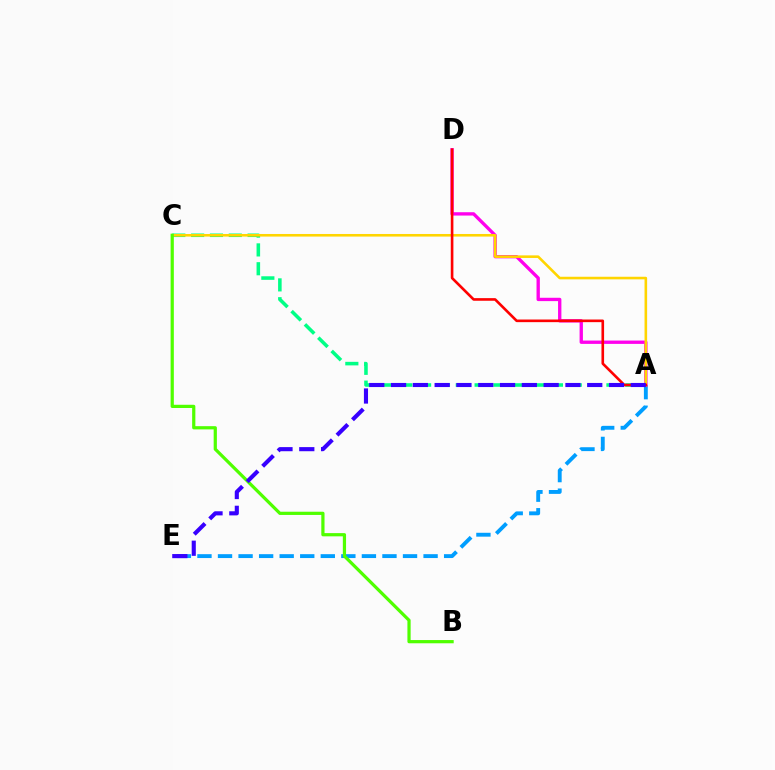{('A', 'C'): [{'color': '#00ff86', 'line_style': 'dashed', 'thickness': 2.56}, {'color': '#ffd500', 'line_style': 'solid', 'thickness': 1.87}], ('A', 'E'): [{'color': '#009eff', 'line_style': 'dashed', 'thickness': 2.79}, {'color': '#3700ff', 'line_style': 'dashed', 'thickness': 2.96}], ('A', 'D'): [{'color': '#ff00ed', 'line_style': 'solid', 'thickness': 2.4}, {'color': '#ff0000', 'line_style': 'solid', 'thickness': 1.89}], ('B', 'C'): [{'color': '#4fff00', 'line_style': 'solid', 'thickness': 2.32}]}